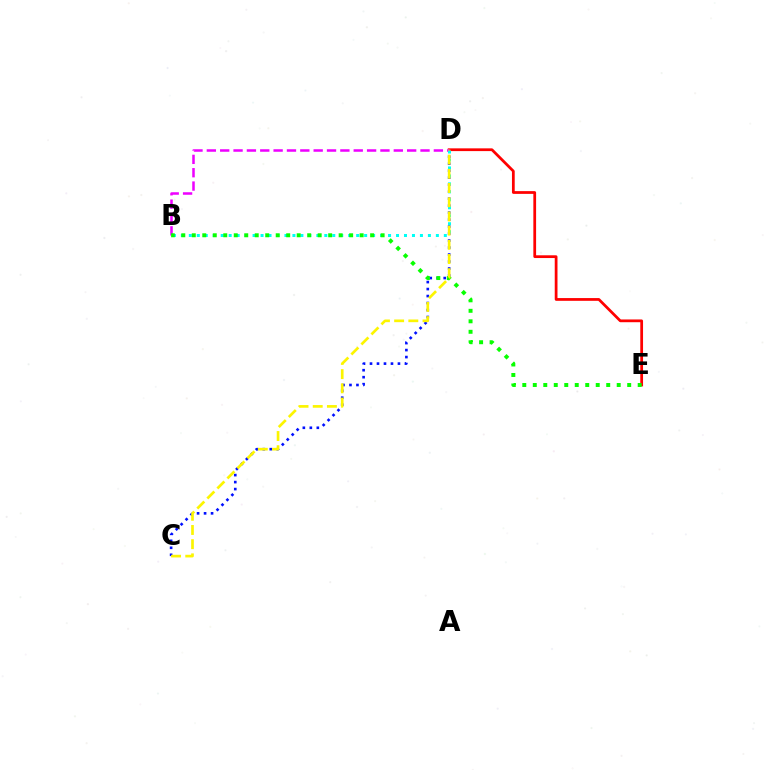{('C', 'D'): [{'color': '#0010ff', 'line_style': 'dotted', 'thickness': 1.9}, {'color': '#fcf500', 'line_style': 'dashed', 'thickness': 1.93}], ('D', 'E'): [{'color': '#ff0000', 'line_style': 'solid', 'thickness': 1.98}], ('B', 'D'): [{'color': '#ee00ff', 'line_style': 'dashed', 'thickness': 1.81}, {'color': '#00fff6', 'line_style': 'dotted', 'thickness': 2.17}], ('B', 'E'): [{'color': '#08ff00', 'line_style': 'dotted', 'thickness': 2.85}]}